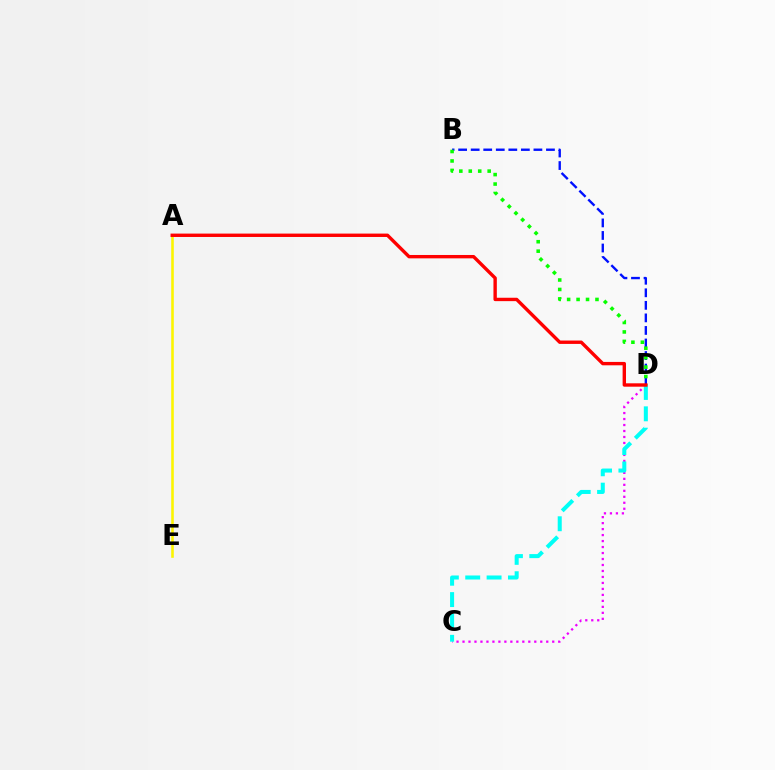{('C', 'D'): [{'color': '#ee00ff', 'line_style': 'dotted', 'thickness': 1.63}, {'color': '#00fff6', 'line_style': 'dashed', 'thickness': 2.9}], ('A', 'E'): [{'color': '#fcf500', 'line_style': 'solid', 'thickness': 1.86}], ('B', 'D'): [{'color': '#0010ff', 'line_style': 'dashed', 'thickness': 1.7}, {'color': '#08ff00', 'line_style': 'dotted', 'thickness': 2.57}], ('A', 'D'): [{'color': '#ff0000', 'line_style': 'solid', 'thickness': 2.43}]}